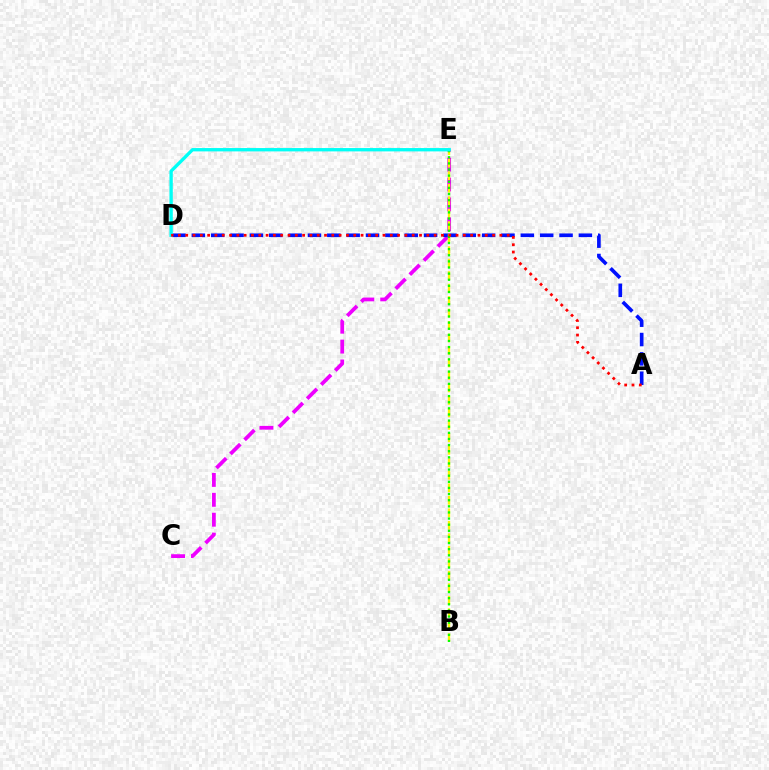{('C', 'E'): [{'color': '#ee00ff', 'line_style': 'dashed', 'thickness': 2.7}], ('A', 'D'): [{'color': '#0010ff', 'line_style': 'dashed', 'thickness': 2.63}, {'color': '#ff0000', 'line_style': 'dotted', 'thickness': 1.99}], ('B', 'E'): [{'color': '#fcf500', 'line_style': 'dashed', 'thickness': 1.7}, {'color': '#08ff00', 'line_style': 'dotted', 'thickness': 1.66}], ('D', 'E'): [{'color': '#00fff6', 'line_style': 'solid', 'thickness': 2.4}]}